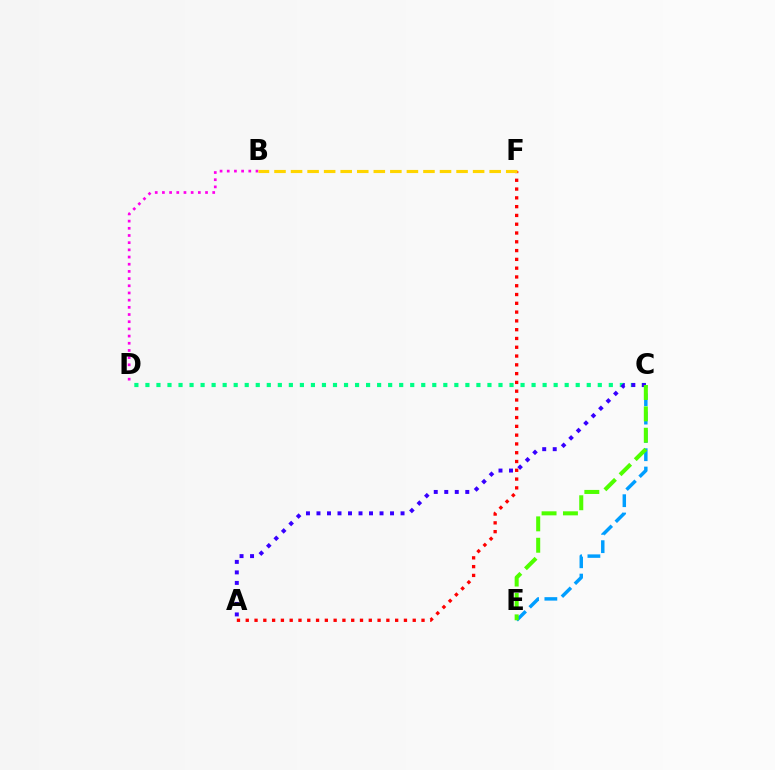{('C', 'E'): [{'color': '#009eff', 'line_style': 'dashed', 'thickness': 2.49}, {'color': '#4fff00', 'line_style': 'dashed', 'thickness': 2.91}], ('A', 'F'): [{'color': '#ff0000', 'line_style': 'dotted', 'thickness': 2.39}], ('C', 'D'): [{'color': '#00ff86', 'line_style': 'dotted', 'thickness': 3.0}], ('A', 'C'): [{'color': '#3700ff', 'line_style': 'dotted', 'thickness': 2.86}], ('B', 'D'): [{'color': '#ff00ed', 'line_style': 'dotted', 'thickness': 1.95}], ('B', 'F'): [{'color': '#ffd500', 'line_style': 'dashed', 'thickness': 2.25}]}